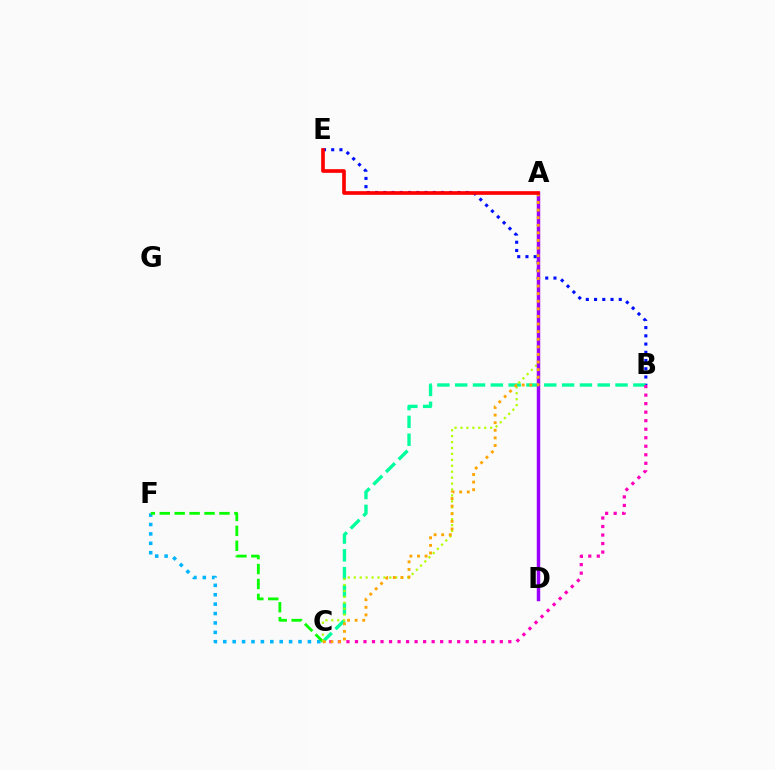{('B', 'E'): [{'color': '#0010ff', 'line_style': 'dotted', 'thickness': 2.24}], ('B', 'C'): [{'color': '#00ff9d', 'line_style': 'dashed', 'thickness': 2.42}, {'color': '#ff00bd', 'line_style': 'dotted', 'thickness': 2.31}], ('C', 'F'): [{'color': '#00b5ff', 'line_style': 'dotted', 'thickness': 2.55}, {'color': '#08ff00', 'line_style': 'dashed', 'thickness': 2.03}], ('A', 'C'): [{'color': '#b3ff00', 'line_style': 'dotted', 'thickness': 1.61}, {'color': '#ffa500', 'line_style': 'dotted', 'thickness': 2.06}], ('A', 'D'): [{'color': '#9b00ff', 'line_style': 'solid', 'thickness': 2.48}], ('A', 'E'): [{'color': '#ff0000', 'line_style': 'solid', 'thickness': 2.64}]}